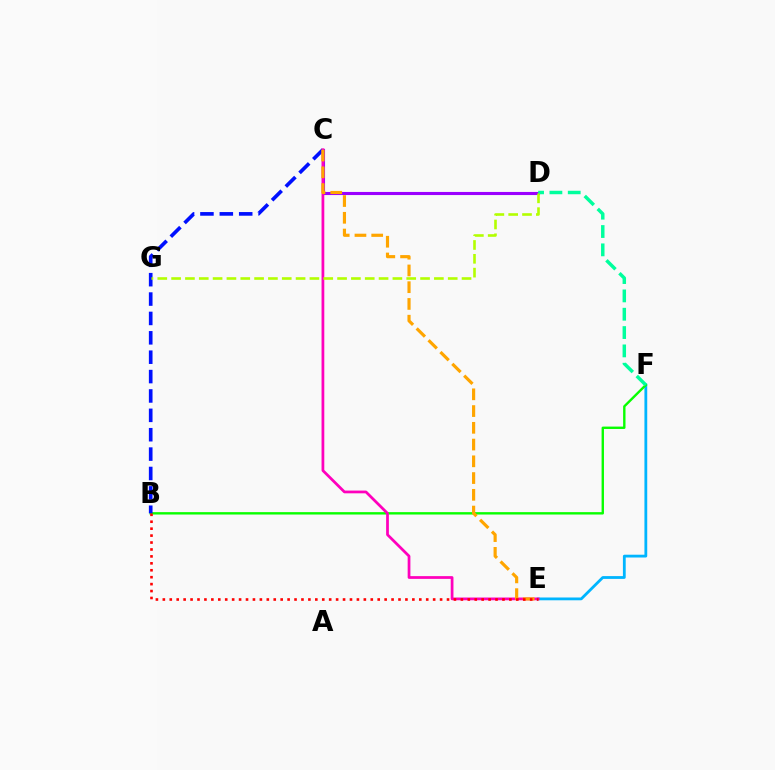{('E', 'F'): [{'color': '#00b5ff', 'line_style': 'solid', 'thickness': 2.01}], ('B', 'F'): [{'color': '#08ff00', 'line_style': 'solid', 'thickness': 1.72}], ('B', 'C'): [{'color': '#0010ff', 'line_style': 'dashed', 'thickness': 2.63}], ('C', 'D'): [{'color': '#9b00ff', 'line_style': 'solid', 'thickness': 2.23}], ('C', 'E'): [{'color': '#ff00bd', 'line_style': 'solid', 'thickness': 1.97}, {'color': '#ffa500', 'line_style': 'dashed', 'thickness': 2.28}], ('D', 'F'): [{'color': '#00ff9d', 'line_style': 'dashed', 'thickness': 2.49}], ('B', 'E'): [{'color': '#ff0000', 'line_style': 'dotted', 'thickness': 1.88}], ('D', 'G'): [{'color': '#b3ff00', 'line_style': 'dashed', 'thickness': 1.88}]}